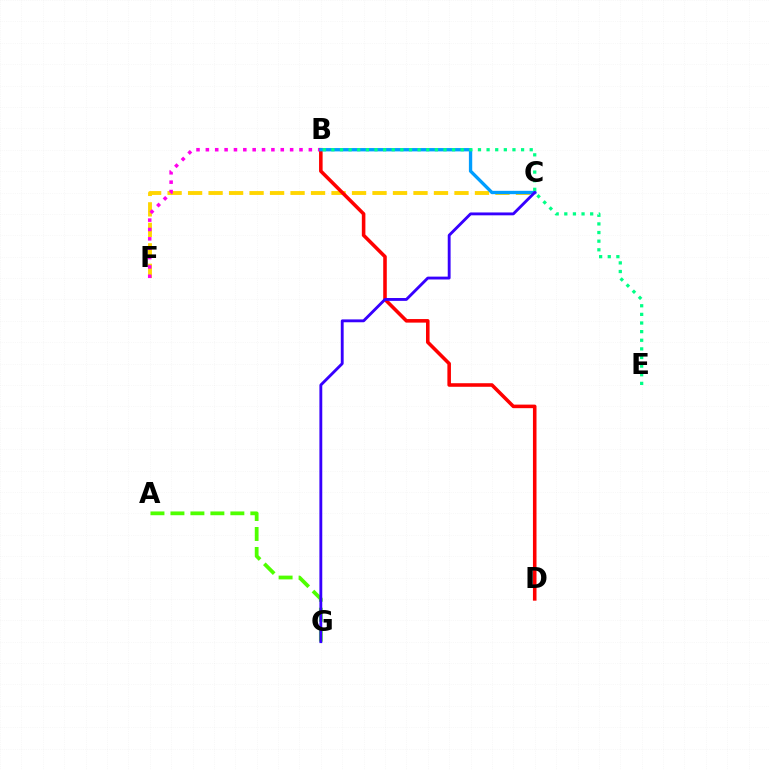{('C', 'F'): [{'color': '#ffd500', 'line_style': 'dashed', 'thickness': 2.78}], ('B', 'F'): [{'color': '#ff00ed', 'line_style': 'dotted', 'thickness': 2.54}], ('B', 'D'): [{'color': '#ff0000', 'line_style': 'solid', 'thickness': 2.57}], ('B', 'C'): [{'color': '#009eff', 'line_style': 'solid', 'thickness': 2.4}], ('A', 'G'): [{'color': '#4fff00', 'line_style': 'dashed', 'thickness': 2.71}], ('C', 'G'): [{'color': '#3700ff', 'line_style': 'solid', 'thickness': 2.06}], ('B', 'E'): [{'color': '#00ff86', 'line_style': 'dotted', 'thickness': 2.34}]}